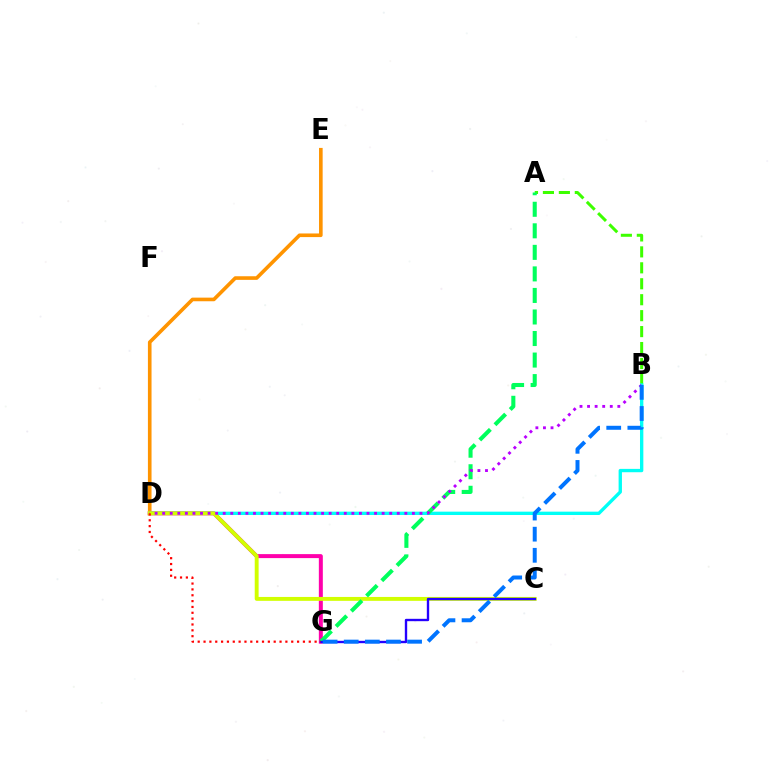{('D', 'G'): [{'color': '#ff00ac', 'line_style': 'solid', 'thickness': 2.87}, {'color': '#ff0000', 'line_style': 'dotted', 'thickness': 1.59}], ('A', 'B'): [{'color': '#3dff00', 'line_style': 'dashed', 'thickness': 2.17}], ('D', 'E'): [{'color': '#ff9400', 'line_style': 'solid', 'thickness': 2.61}], ('B', 'D'): [{'color': '#00fff6', 'line_style': 'solid', 'thickness': 2.41}, {'color': '#b900ff', 'line_style': 'dotted', 'thickness': 2.06}], ('C', 'D'): [{'color': '#d1ff00', 'line_style': 'solid', 'thickness': 2.8}], ('A', 'G'): [{'color': '#00ff5c', 'line_style': 'dashed', 'thickness': 2.93}], ('C', 'G'): [{'color': '#2500ff', 'line_style': 'solid', 'thickness': 1.7}], ('B', 'G'): [{'color': '#0074ff', 'line_style': 'dashed', 'thickness': 2.87}]}